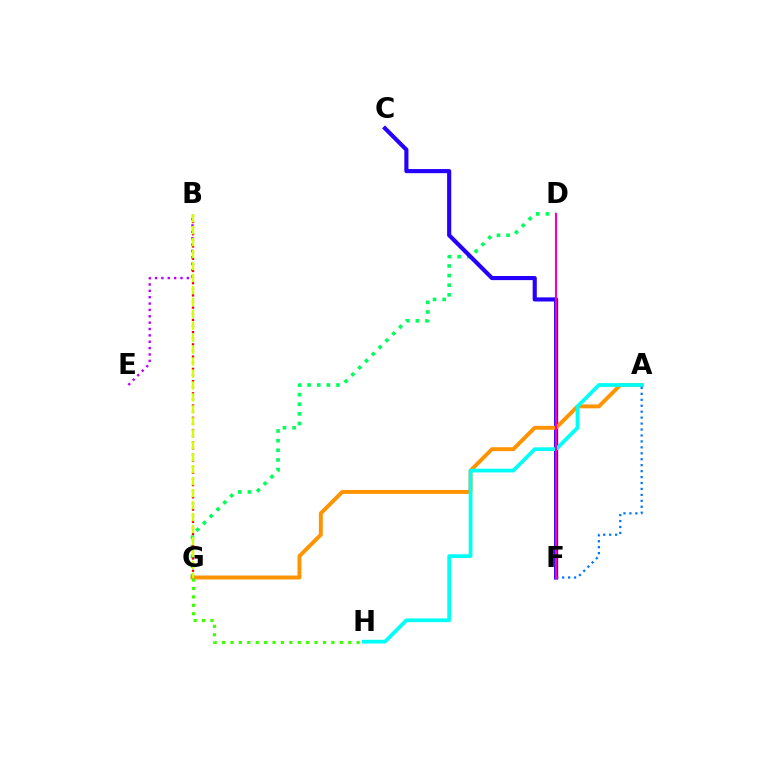{('D', 'G'): [{'color': '#00ff5c', 'line_style': 'dotted', 'thickness': 2.62}], ('B', 'E'): [{'color': '#b900ff', 'line_style': 'dotted', 'thickness': 1.73}], ('C', 'F'): [{'color': '#2500ff', 'line_style': 'solid', 'thickness': 2.97}], ('A', 'G'): [{'color': '#ff9400', 'line_style': 'solid', 'thickness': 2.82}], ('B', 'G'): [{'color': '#ff0000', 'line_style': 'dotted', 'thickness': 1.66}, {'color': '#d1ff00', 'line_style': 'dashed', 'thickness': 1.62}], ('A', 'H'): [{'color': '#00fff6', 'line_style': 'solid', 'thickness': 2.7}], ('A', 'F'): [{'color': '#0074ff', 'line_style': 'dotted', 'thickness': 1.61}], ('G', 'H'): [{'color': '#3dff00', 'line_style': 'dotted', 'thickness': 2.28}], ('D', 'F'): [{'color': '#ff00ac', 'line_style': 'solid', 'thickness': 1.51}]}